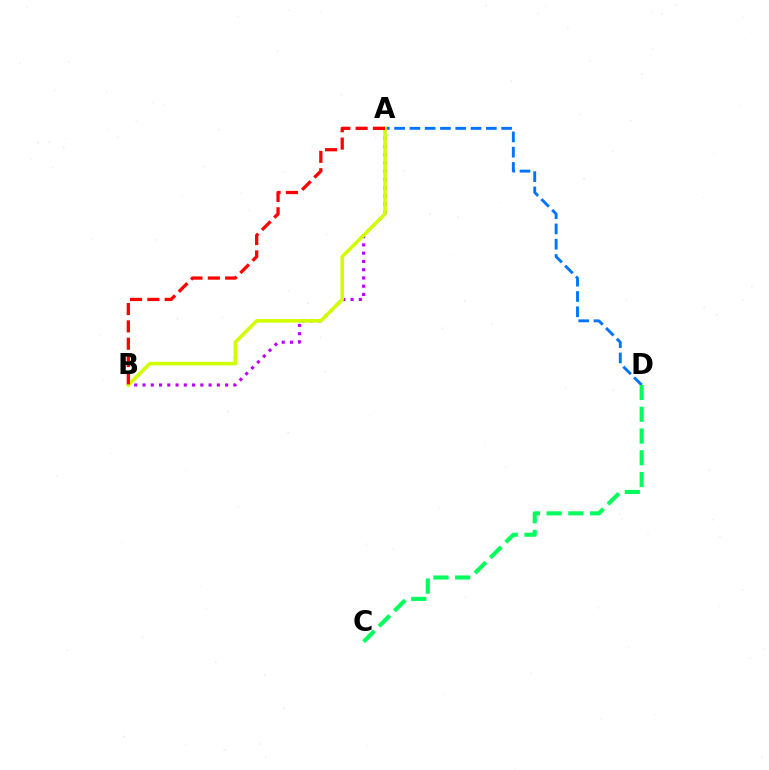{('A', 'B'): [{'color': '#b900ff', 'line_style': 'dotted', 'thickness': 2.24}, {'color': '#d1ff00', 'line_style': 'solid', 'thickness': 2.55}, {'color': '#ff0000', 'line_style': 'dashed', 'thickness': 2.35}], ('A', 'D'): [{'color': '#0074ff', 'line_style': 'dashed', 'thickness': 2.08}], ('C', 'D'): [{'color': '#00ff5c', 'line_style': 'dashed', 'thickness': 2.96}]}